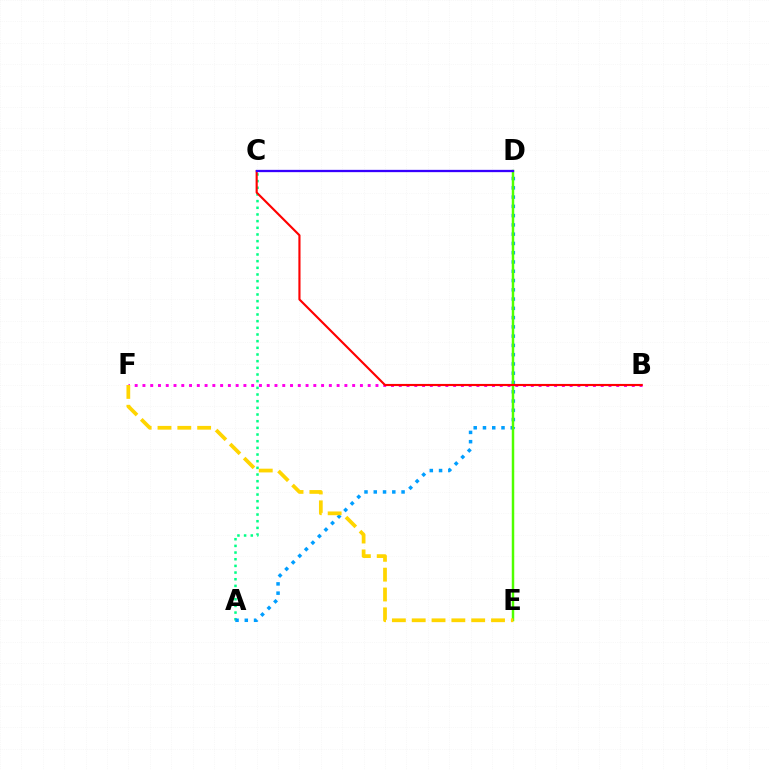{('A', 'C'): [{'color': '#00ff86', 'line_style': 'dotted', 'thickness': 1.81}], ('B', 'F'): [{'color': '#ff00ed', 'line_style': 'dotted', 'thickness': 2.11}], ('A', 'D'): [{'color': '#009eff', 'line_style': 'dotted', 'thickness': 2.52}], ('D', 'E'): [{'color': '#4fff00', 'line_style': 'solid', 'thickness': 1.78}], ('B', 'C'): [{'color': '#ff0000', 'line_style': 'solid', 'thickness': 1.54}], ('C', 'D'): [{'color': '#3700ff', 'line_style': 'solid', 'thickness': 1.65}], ('E', 'F'): [{'color': '#ffd500', 'line_style': 'dashed', 'thickness': 2.69}]}